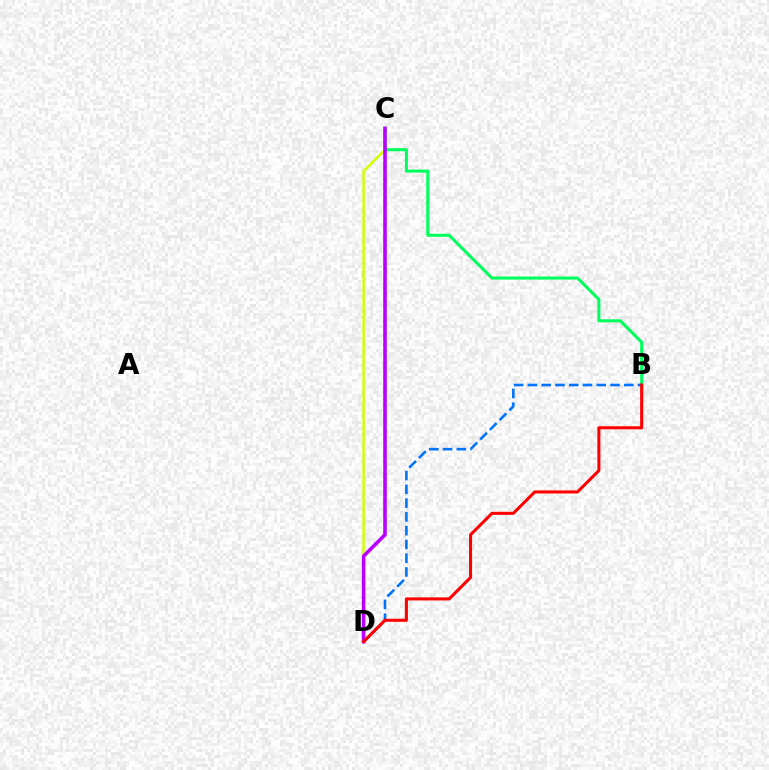{('B', 'C'): [{'color': '#00ff5c', 'line_style': 'solid', 'thickness': 2.19}], ('C', 'D'): [{'color': '#d1ff00', 'line_style': 'solid', 'thickness': 1.78}, {'color': '#b900ff', 'line_style': 'solid', 'thickness': 2.57}], ('B', 'D'): [{'color': '#0074ff', 'line_style': 'dashed', 'thickness': 1.87}, {'color': '#ff0000', 'line_style': 'solid', 'thickness': 2.2}]}